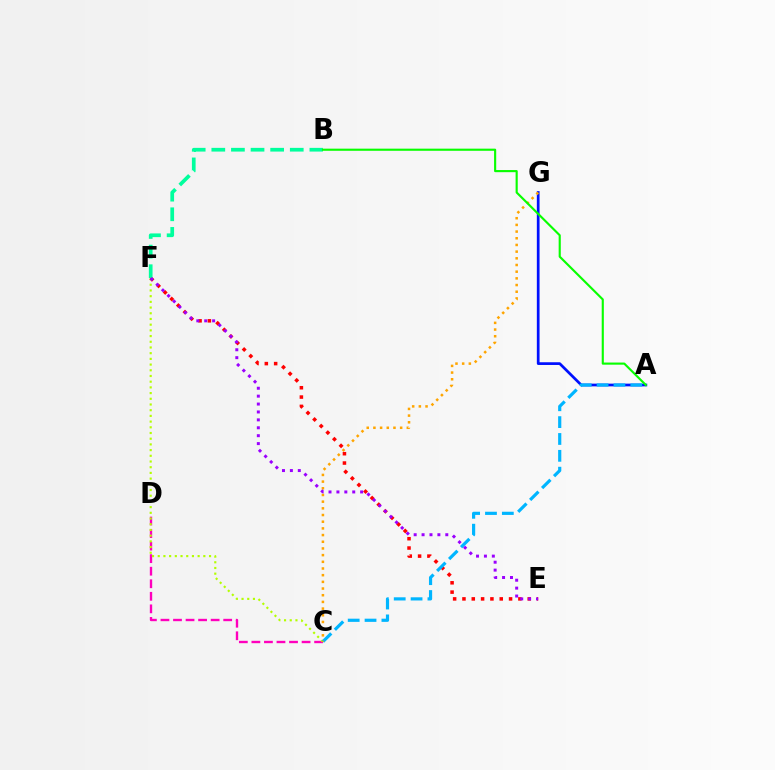{('C', 'D'): [{'color': '#ff00bd', 'line_style': 'dashed', 'thickness': 1.7}], ('A', 'G'): [{'color': '#0010ff', 'line_style': 'solid', 'thickness': 1.96}], ('C', 'F'): [{'color': '#b3ff00', 'line_style': 'dotted', 'thickness': 1.55}], ('E', 'F'): [{'color': '#ff0000', 'line_style': 'dotted', 'thickness': 2.53}, {'color': '#9b00ff', 'line_style': 'dotted', 'thickness': 2.15}], ('A', 'C'): [{'color': '#00b5ff', 'line_style': 'dashed', 'thickness': 2.29}], ('B', 'F'): [{'color': '#00ff9d', 'line_style': 'dashed', 'thickness': 2.66}], ('C', 'G'): [{'color': '#ffa500', 'line_style': 'dotted', 'thickness': 1.82}], ('A', 'B'): [{'color': '#08ff00', 'line_style': 'solid', 'thickness': 1.54}]}